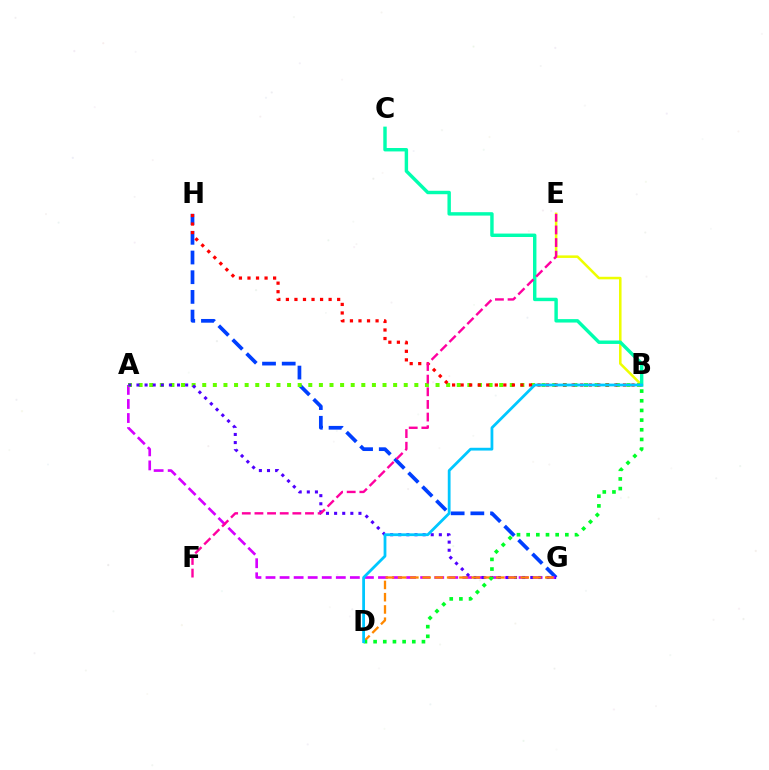{('G', 'H'): [{'color': '#003fff', 'line_style': 'dashed', 'thickness': 2.68}], ('A', 'G'): [{'color': '#d600ff', 'line_style': 'dashed', 'thickness': 1.91}, {'color': '#4f00ff', 'line_style': 'dotted', 'thickness': 2.2}], ('B', 'E'): [{'color': '#eeff00', 'line_style': 'solid', 'thickness': 1.83}], ('A', 'B'): [{'color': '#66ff00', 'line_style': 'dotted', 'thickness': 2.88}], ('D', 'G'): [{'color': '#ff8800', 'line_style': 'dashed', 'thickness': 1.67}], ('B', 'H'): [{'color': '#ff0000', 'line_style': 'dotted', 'thickness': 2.32}], ('B', 'C'): [{'color': '#00ffaf', 'line_style': 'solid', 'thickness': 2.47}], ('B', 'D'): [{'color': '#00ff27', 'line_style': 'dotted', 'thickness': 2.63}, {'color': '#00c7ff', 'line_style': 'solid', 'thickness': 2.01}], ('E', 'F'): [{'color': '#ff00a0', 'line_style': 'dashed', 'thickness': 1.72}]}